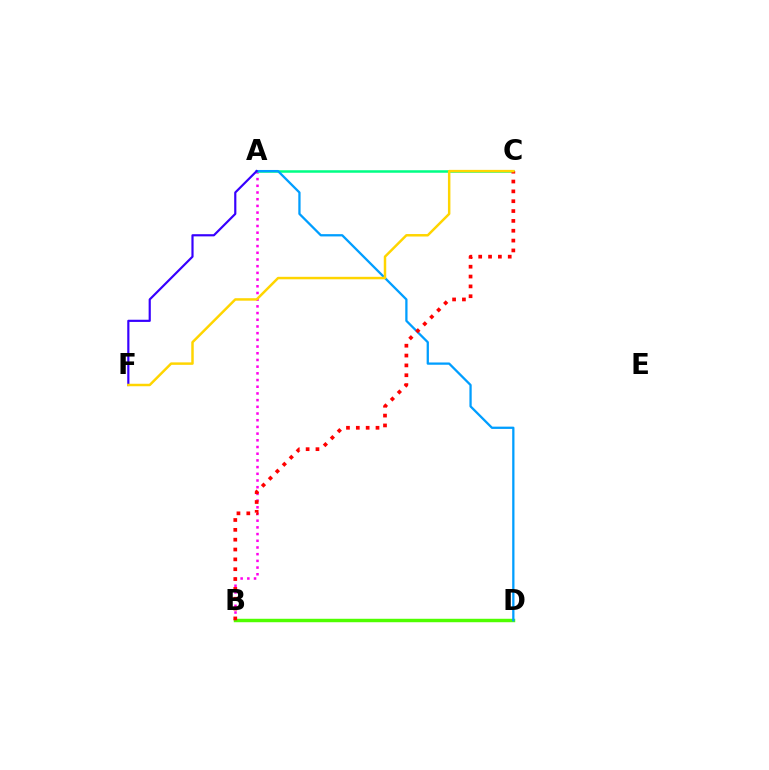{('A', 'B'): [{'color': '#ff00ed', 'line_style': 'dotted', 'thickness': 1.82}], ('A', 'C'): [{'color': '#00ff86', 'line_style': 'solid', 'thickness': 1.81}], ('B', 'D'): [{'color': '#4fff00', 'line_style': 'solid', 'thickness': 2.48}], ('A', 'D'): [{'color': '#009eff', 'line_style': 'solid', 'thickness': 1.64}], ('A', 'F'): [{'color': '#3700ff', 'line_style': 'solid', 'thickness': 1.57}], ('B', 'C'): [{'color': '#ff0000', 'line_style': 'dotted', 'thickness': 2.67}], ('C', 'F'): [{'color': '#ffd500', 'line_style': 'solid', 'thickness': 1.78}]}